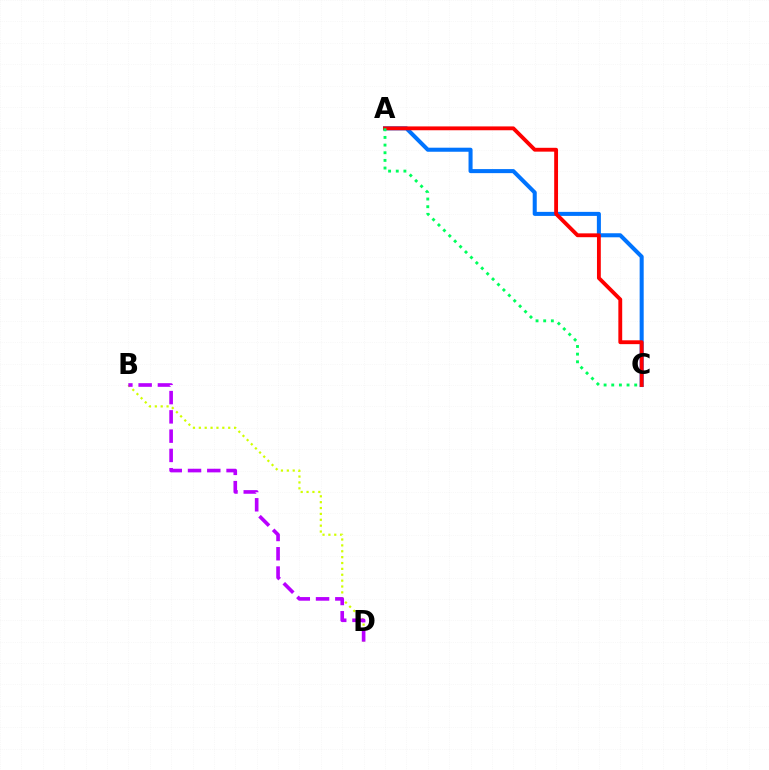{('A', 'C'): [{'color': '#0074ff', 'line_style': 'solid', 'thickness': 2.91}, {'color': '#ff0000', 'line_style': 'solid', 'thickness': 2.77}, {'color': '#00ff5c', 'line_style': 'dotted', 'thickness': 2.08}], ('B', 'D'): [{'color': '#d1ff00', 'line_style': 'dotted', 'thickness': 1.6}, {'color': '#b900ff', 'line_style': 'dashed', 'thickness': 2.62}]}